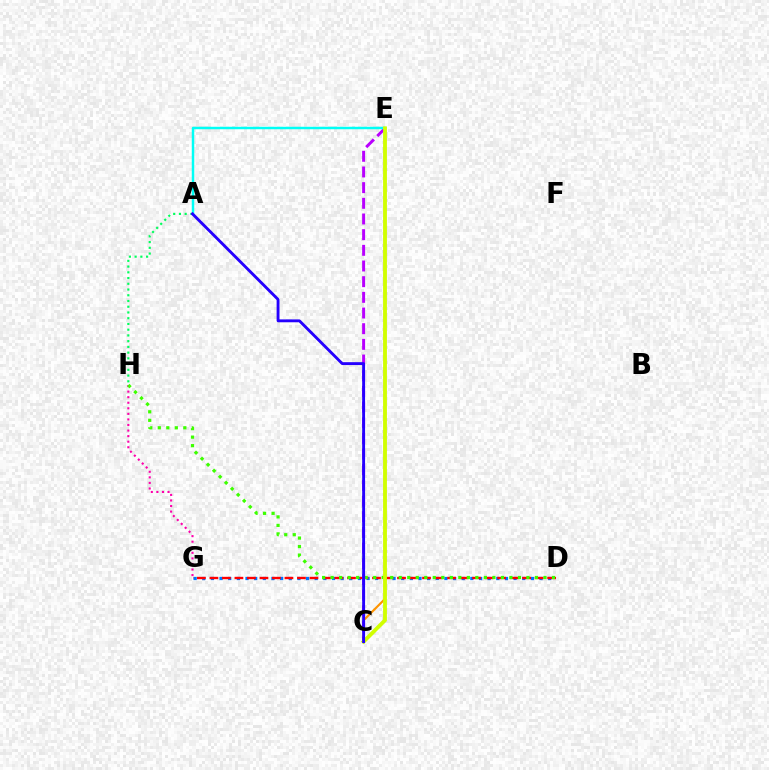{('D', 'G'): [{'color': '#0074ff', 'line_style': 'dotted', 'thickness': 2.35}, {'color': '#ff0000', 'line_style': 'dashed', 'thickness': 1.7}], ('G', 'H'): [{'color': '#ff00ac', 'line_style': 'dotted', 'thickness': 1.51}], ('C', 'E'): [{'color': '#ff9400', 'line_style': 'solid', 'thickness': 1.54}, {'color': '#b900ff', 'line_style': 'dashed', 'thickness': 2.13}, {'color': '#d1ff00', 'line_style': 'solid', 'thickness': 2.76}], ('D', 'H'): [{'color': '#3dff00', 'line_style': 'dotted', 'thickness': 2.31}], ('A', 'E'): [{'color': '#00fff6', 'line_style': 'solid', 'thickness': 1.77}], ('A', 'H'): [{'color': '#00ff5c', 'line_style': 'dotted', 'thickness': 1.56}], ('A', 'C'): [{'color': '#2500ff', 'line_style': 'solid', 'thickness': 2.07}]}